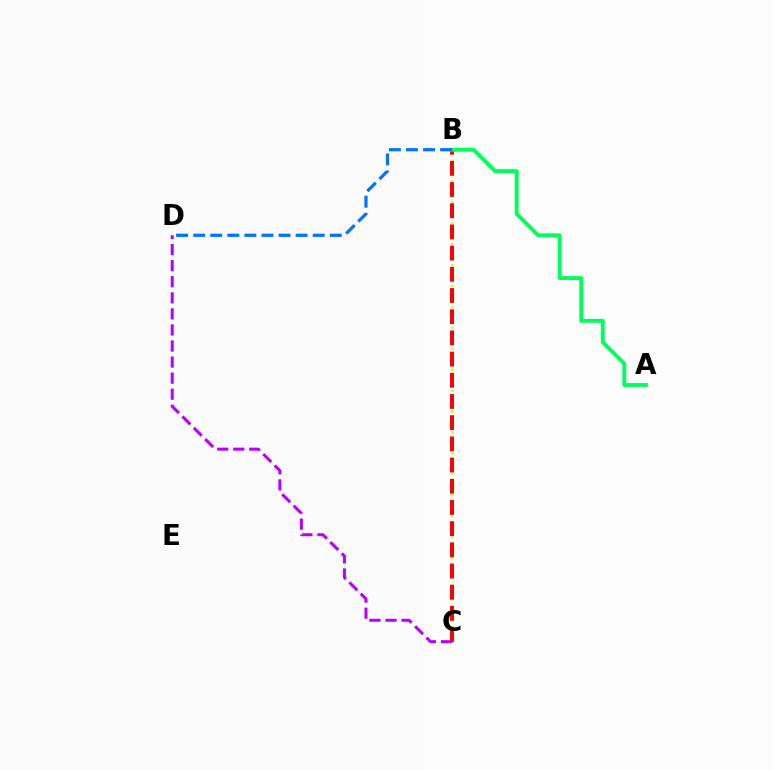{('B', 'C'): [{'color': '#d1ff00', 'line_style': 'dotted', 'thickness': 1.89}, {'color': '#ff0000', 'line_style': 'dashed', 'thickness': 2.88}], ('A', 'B'): [{'color': '#00ff5c', 'line_style': 'solid', 'thickness': 2.82}], ('B', 'D'): [{'color': '#0074ff', 'line_style': 'dashed', 'thickness': 2.32}], ('C', 'D'): [{'color': '#b900ff', 'line_style': 'dashed', 'thickness': 2.18}]}